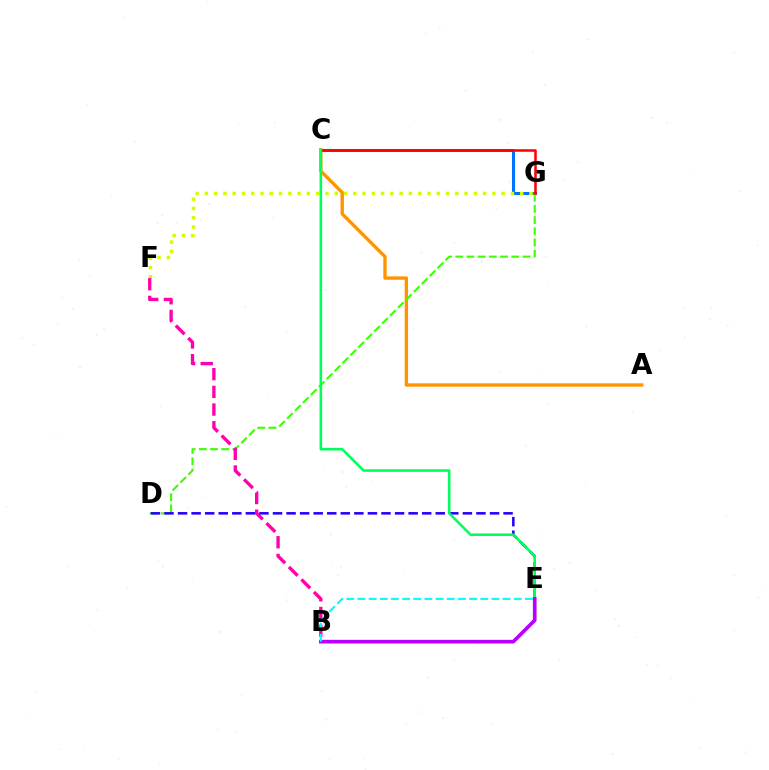{('C', 'G'): [{'color': '#0074ff', 'line_style': 'solid', 'thickness': 2.16}, {'color': '#ff0000', 'line_style': 'solid', 'thickness': 1.82}], ('F', 'G'): [{'color': '#d1ff00', 'line_style': 'dotted', 'thickness': 2.52}], ('A', 'C'): [{'color': '#ff9400', 'line_style': 'solid', 'thickness': 2.42}], ('D', 'G'): [{'color': '#3dff00', 'line_style': 'dashed', 'thickness': 1.52}], ('B', 'F'): [{'color': '#ff00ac', 'line_style': 'dashed', 'thickness': 2.4}], ('D', 'E'): [{'color': '#2500ff', 'line_style': 'dashed', 'thickness': 1.84}], ('C', 'E'): [{'color': '#00ff5c', 'line_style': 'solid', 'thickness': 1.86}], ('B', 'E'): [{'color': '#b900ff', 'line_style': 'solid', 'thickness': 2.64}, {'color': '#00fff6', 'line_style': 'dashed', 'thickness': 1.52}]}